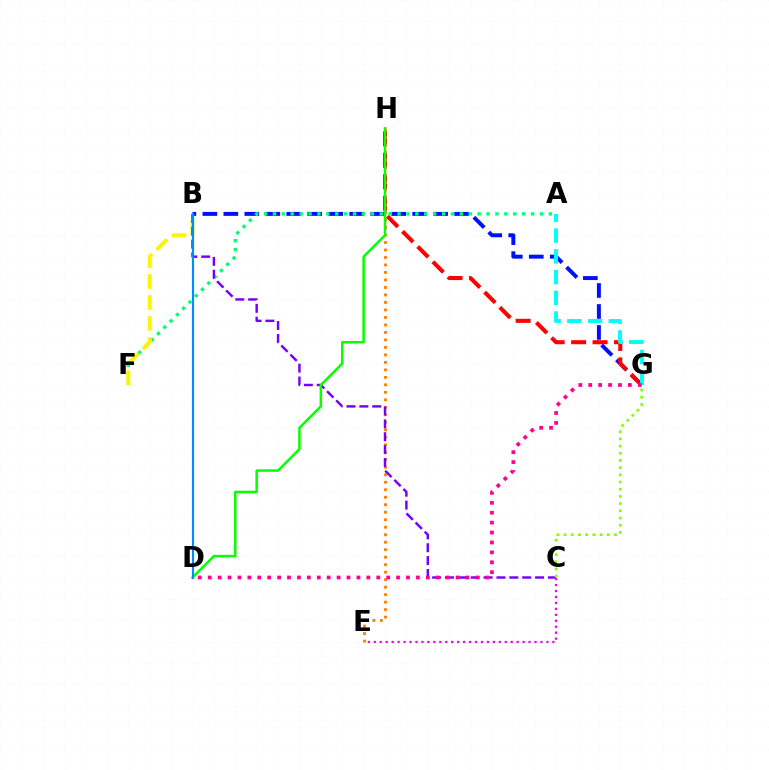{('B', 'G'): [{'color': '#0010ff', 'line_style': 'dashed', 'thickness': 2.85}], ('G', 'H'): [{'color': '#ff0000', 'line_style': 'dashed', 'thickness': 2.91}], ('E', 'H'): [{'color': '#ff7c00', 'line_style': 'dotted', 'thickness': 2.04}], ('A', 'G'): [{'color': '#00fff6', 'line_style': 'dashed', 'thickness': 2.82}], ('A', 'F'): [{'color': '#00ff74', 'line_style': 'dotted', 'thickness': 2.42}], ('B', 'F'): [{'color': '#fcf500', 'line_style': 'dashed', 'thickness': 2.85}], ('B', 'C'): [{'color': '#7200ff', 'line_style': 'dashed', 'thickness': 1.75}], ('D', 'G'): [{'color': '#ff0094', 'line_style': 'dotted', 'thickness': 2.69}], ('C', 'G'): [{'color': '#84ff00', 'line_style': 'dotted', 'thickness': 1.95}], ('C', 'E'): [{'color': '#ee00ff', 'line_style': 'dotted', 'thickness': 1.62}], ('D', 'H'): [{'color': '#08ff00', 'line_style': 'solid', 'thickness': 1.81}], ('B', 'D'): [{'color': '#008cff', 'line_style': 'solid', 'thickness': 1.57}]}